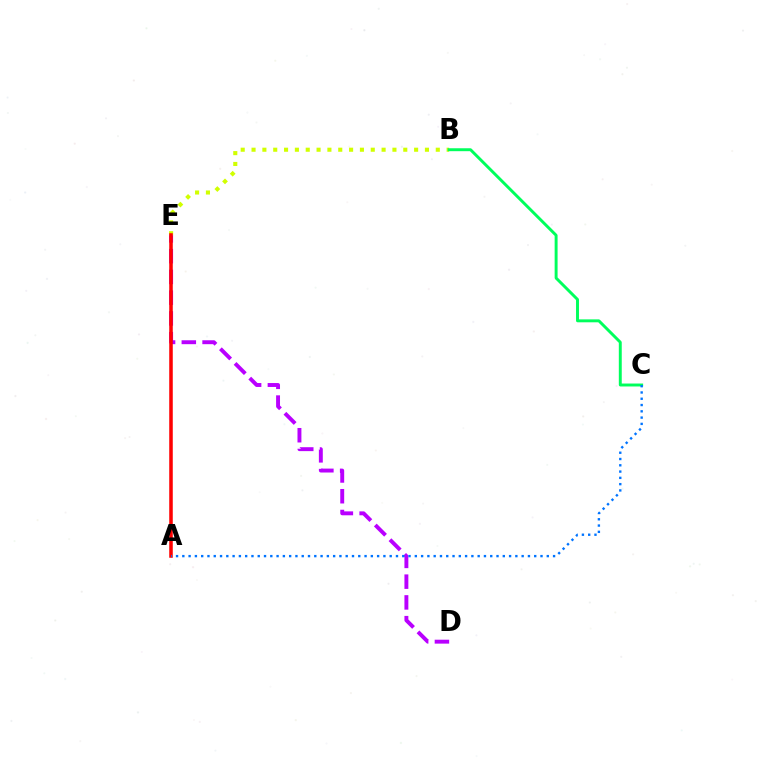{('B', 'E'): [{'color': '#d1ff00', 'line_style': 'dotted', 'thickness': 2.94}], ('D', 'E'): [{'color': '#b900ff', 'line_style': 'dashed', 'thickness': 2.82}], ('B', 'C'): [{'color': '#00ff5c', 'line_style': 'solid', 'thickness': 2.11}], ('A', 'E'): [{'color': '#ff0000', 'line_style': 'solid', 'thickness': 2.55}], ('A', 'C'): [{'color': '#0074ff', 'line_style': 'dotted', 'thickness': 1.71}]}